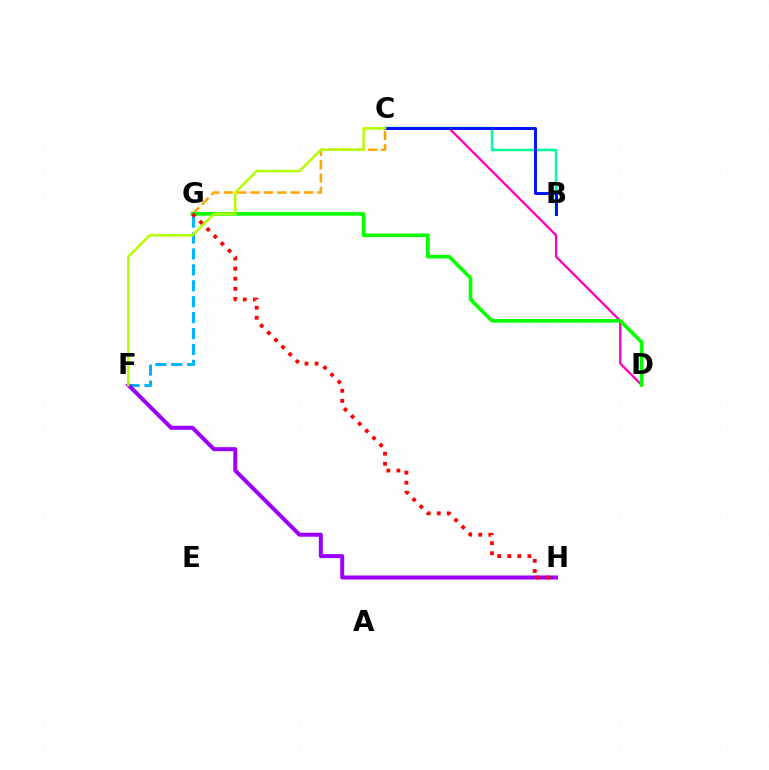{('C', 'D'): [{'color': '#ff00bd', 'line_style': 'solid', 'thickness': 1.66}], ('B', 'C'): [{'color': '#00ff9d', 'line_style': 'solid', 'thickness': 1.79}, {'color': '#0010ff', 'line_style': 'solid', 'thickness': 2.12}], ('C', 'G'): [{'color': '#ffa500', 'line_style': 'dashed', 'thickness': 1.81}], ('D', 'G'): [{'color': '#08ff00', 'line_style': 'solid', 'thickness': 2.6}], ('F', 'G'): [{'color': '#00b5ff', 'line_style': 'dashed', 'thickness': 2.16}], ('F', 'H'): [{'color': '#9b00ff', 'line_style': 'solid', 'thickness': 2.89}], ('C', 'F'): [{'color': '#b3ff00', 'line_style': 'solid', 'thickness': 1.82}], ('G', 'H'): [{'color': '#ff0000', 'line_style': 'dotted', 'thickness': 2.74}]}